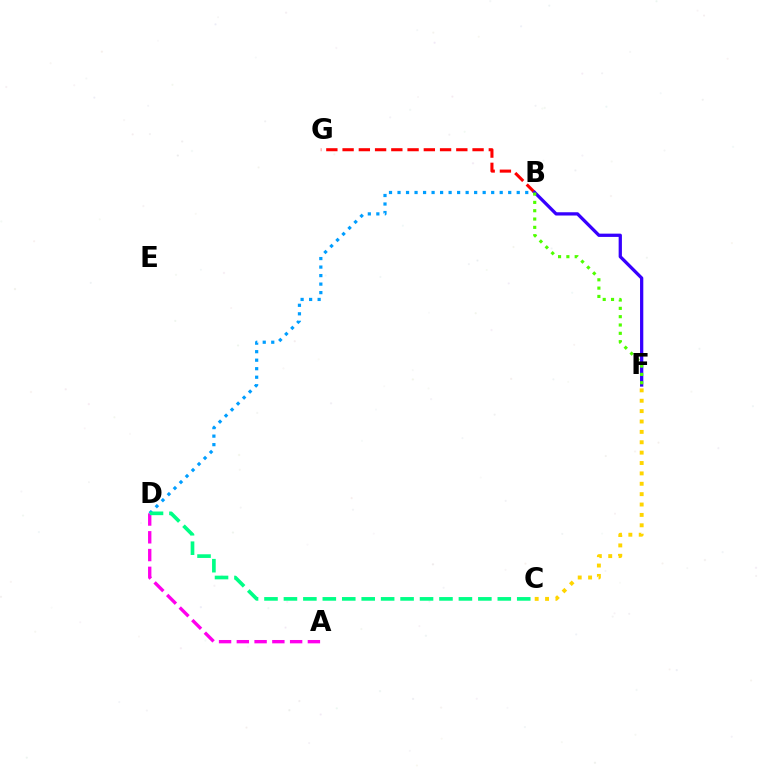{('B', 'G'): [{'color': '#ff0000', 'line_style': 'dashed', 'thickness': 2.21}], ('B', 'D'): [{'color': '#009eff', 'line_style': 'dotted', 'thickness': 2.31}], ('C', 'F'): [{'color': '#ffd500', 'line_style': 'dotted', 'thickness': 2.82}], ('A', 'D'): [{'color': '#ff00ed', 'line_style': 'dashed', 'thickness': 2.41}], ('C', 'D'): [{'color': '#00ff86', 'line_style': 'dashed', 'thickness': 2.64}], ('B', 'F'): [{'color': '#3700ff', 'line_style': 'solid', 'thickness': 2.35}, {'color': '#4fff00', 'line_style': 'dotted', 'thickness': 2.26}]}